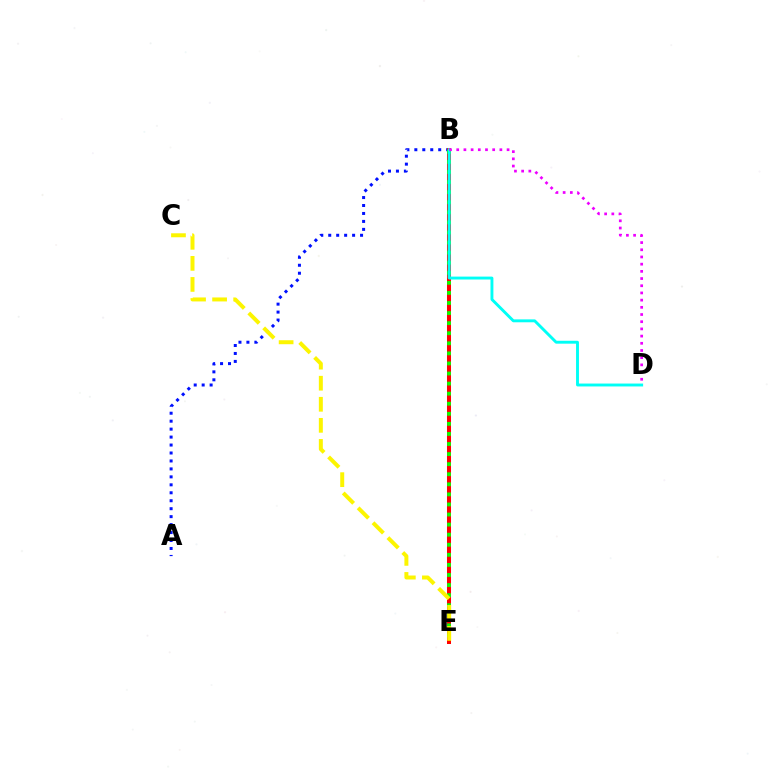{('A', 'B'): [{'color': '#0010ff', 'line_style': 'dotted', 'thickness': 2.16}], ('B', 'E'): [{'color': '#ff0000', 'line_style': 'solid', 'thickness': 2.89}, {'color': '#08ff00', 'line_style': 'dotted', 'thickness': 2.74}], ('B', 'D'): [{'color': '#00fff6', 'line_style': 'solid', 'thickness': 2.09}, {'color': '#ee00ff', 'line_style': 'dotted', 'thickness': 1.95}], ('C', 'E'): [{'color': '#fcf500', 'line_style': 'dashed', 'thickness': 2.86}]}